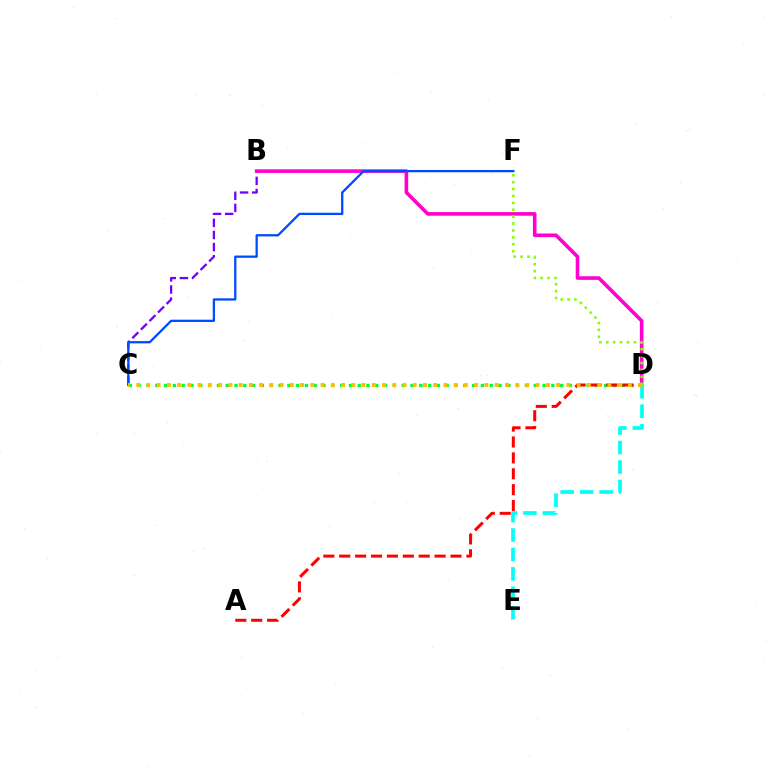{('C', 'D'): [{'color': '#00ff39', 'line_style': 'dotted', 'thickness': 2.39}, {'color': '#ffbd00', 'line_style': 'dotted', 'thickness': 2.78}], ('B', 'C'): [{'color': '#7200ff', 'line_style': 'dashed', 'thickness': 1.65}], ('B', 'D'): [{'color': '#ff00cf', 'line_style': 'solid', 'thickness': 2.59}], ('C', 'F'): [{'color': '#004bff', 'line_style': 'solid', 'thickness': 1.64}], ('A', 'D'): [{'color': '#ff0000', 'line_style': 'dashed', 'thickness': 2.16}], ('D', 'F'): [{'color': '#84ff00', 'line_style': 'dotted', 'thickness': 1.87}], ('D', 'E'): [{'color': '#00fff6', 'line_style': 'dashed', 'thickness': 2.64}]}